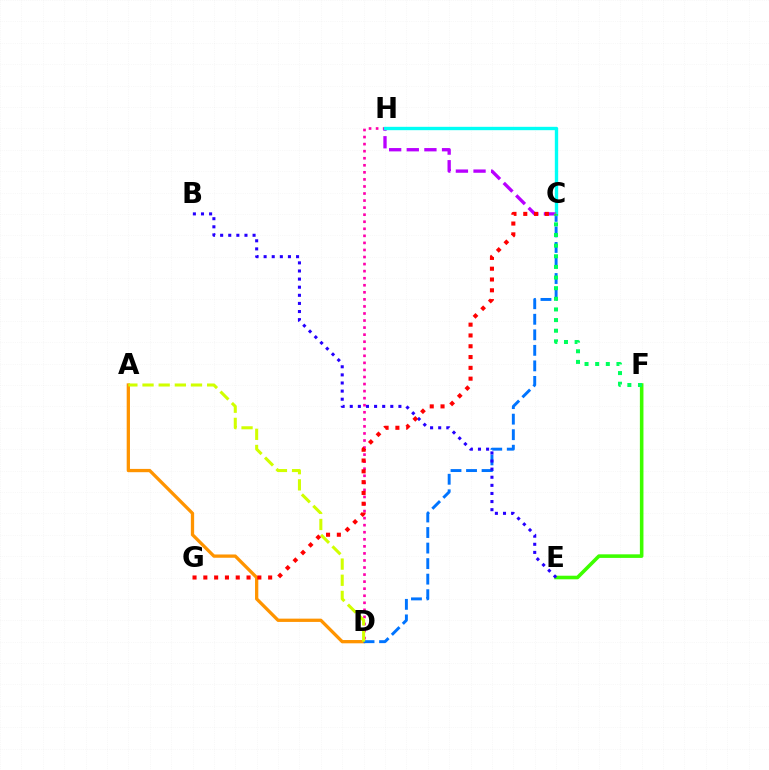{('A', 'D'): [{'color': '#ff9400', 'line_style': 'solid', 'thickness': 2.36}, {'color': '#d1ff00', 'line_style': 'dashed', 'thickness': 2.2}], ('C', 'D'): [{'color': '#0074ff', 'line_style': 'dashed', 'thickness': 2.11}], ('D', 'H'): [{'color': '#ff00ac', 'line_style': 'dotted', 'thickness': 1.92}], ('E', 'F'): [{'color': '#3dff00', 'line_style': 'solid', 'thickness': 2.57}], ('C', 'H'): [{'color': '#b900ff', 'line_style': 'dashed', 'thickness': 2.39}, {'color': '#00fff6', 'line_style': 'solid', 'thickness': 2.42}], ('C', 'F'): [{'color': '#00ff5c', 'line_style': 'dotted', 'thickness': 2.89}], ('B', 'E'): [{'color': '#2500ff', 'line_style': 'dotted', 'thickness': 2.2}], ('C', 'G'): [{'color': '#ff0000', 'line_style': 'dotted', 'thickness': 2.93}]}